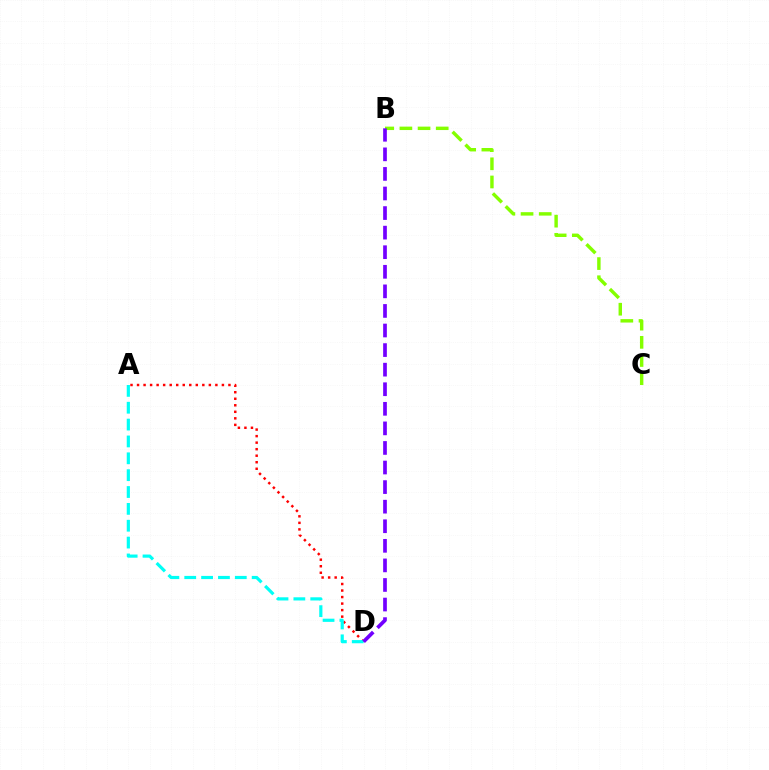{('A', 'D'): [{'color': '#ff0000', 'line_style': 'dotted', 'thickness': 1.77}, {'color': '#00fff6', 'line_style': 'dashed', 'thickness': 2.29}], ('B', 'C'): [{'color': '#84ff00', 'line_style': 'dashed', 'thickness': 2.47}], ('B', 'D'): [{'color': '#7200ff', 'line_style': 'dashed', 'thickness': 2.66}]}